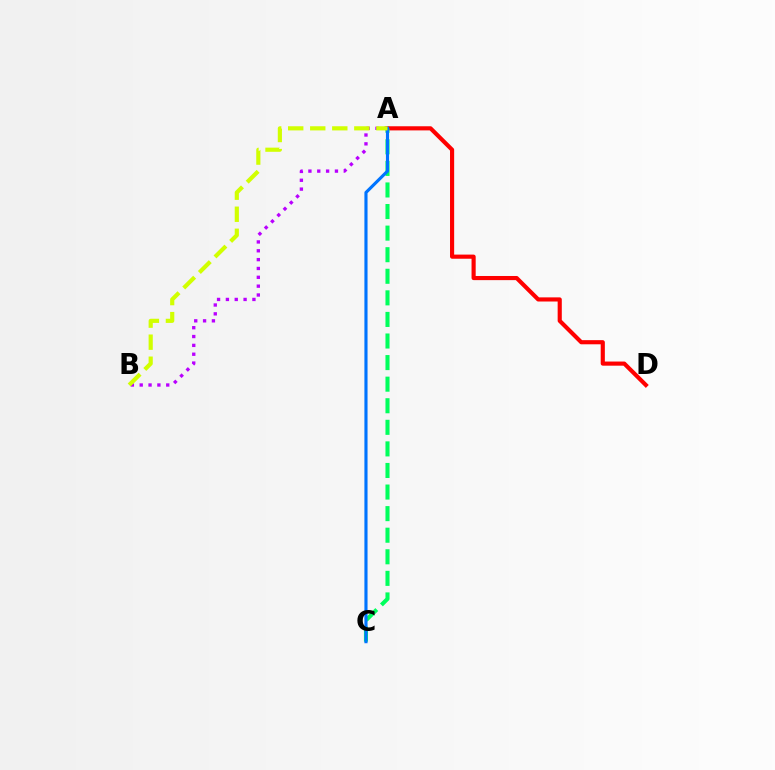{('A', 'B'): [{'color': '#b900ff', 'line_style': 'dotted', 'thickness': 2.4}, {'color': '#d1ff00', 'line_style': 'dashed', 'thickness': 2.99}], ('A', 'D'): [{'color': '#ff0000', 'line_style': 'solid', 'thickness': 2.98}], ('A', 'C'): [{'color': '#00ff5c', 'line_style': 'dashed', 'thickness': 2.93}, {'color': '#0074ff', 'line_style': 'solid', 'thickness': 2.25}]}